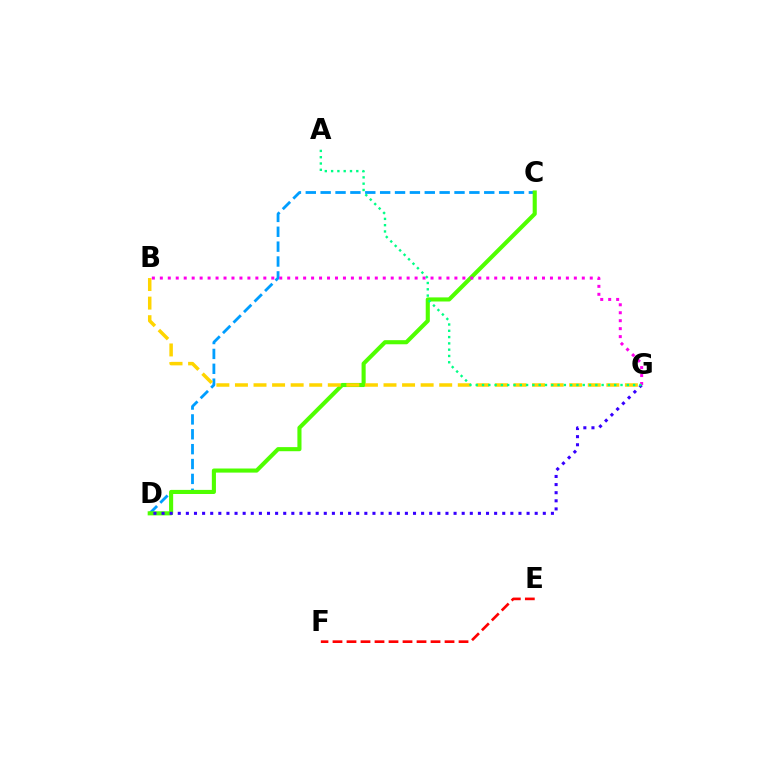{('E', 'F'): [{'color': '#ff0000', 'line_style': 'dashed', 'thickness': 1.9}], ('C', 'D'): [{'color': '#009eff', 'line_style': 'dashed', 'thickness': 2.02}, {'color': '#4fff00', 'line_style': 'solid', 'thickness': 2.95}], ('B', 'G'): [{'color': '#ffd500', 'line_style': 'dashed', 'thickness': 2.52}, {'color': '#ff00ed', 'line_style': 'dotted', 'thickness': 2.16}], ('D', 'G'): [{'color': '#3700ff', 'line_style': 'dotted', 'thickness': 2.2}], ('A', 'G'): [{'color': '#00ff86', 'line_style': 'dotted', 'thickness': 1.71}]}